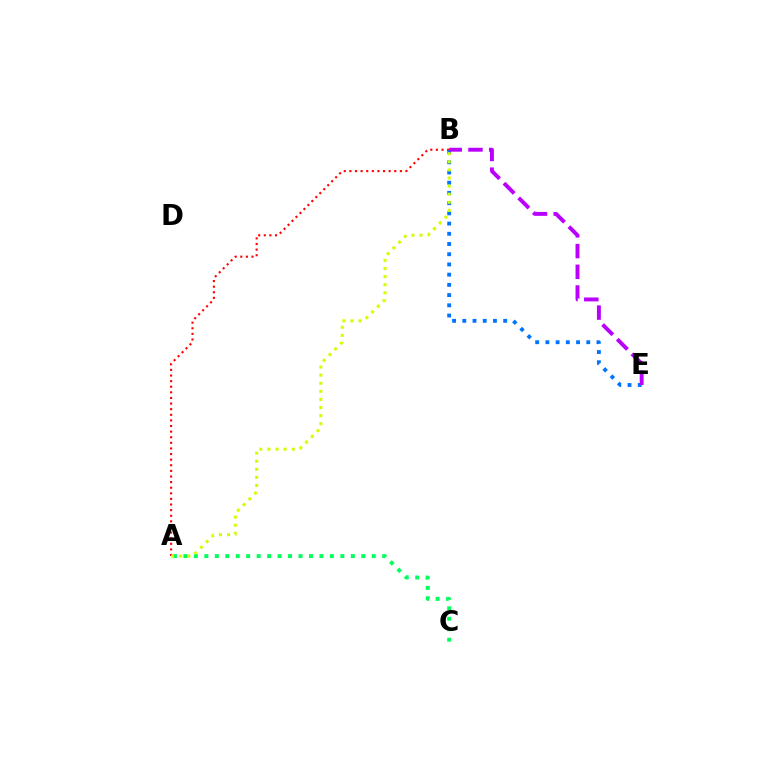{('A', 'B'): [{'color': '#ff0000', 'line_style': 'dotted', 'thickness': 1.52}, {'color': '#d1ff00', 'line_style': 'dotted', 'thickness': 2.2}], ('A', 'C'): [{'color': '#00ff5c', 'line_style': 'dotted', 'thickness': 2.84}], ('B', 'E'): [{'color': '#0074ff', 'line_style': 'dotted', 'thickness': 2.78}, {'color': '#b900ff', 'line_style': 'dashed', 'thickness': 2.82}]}